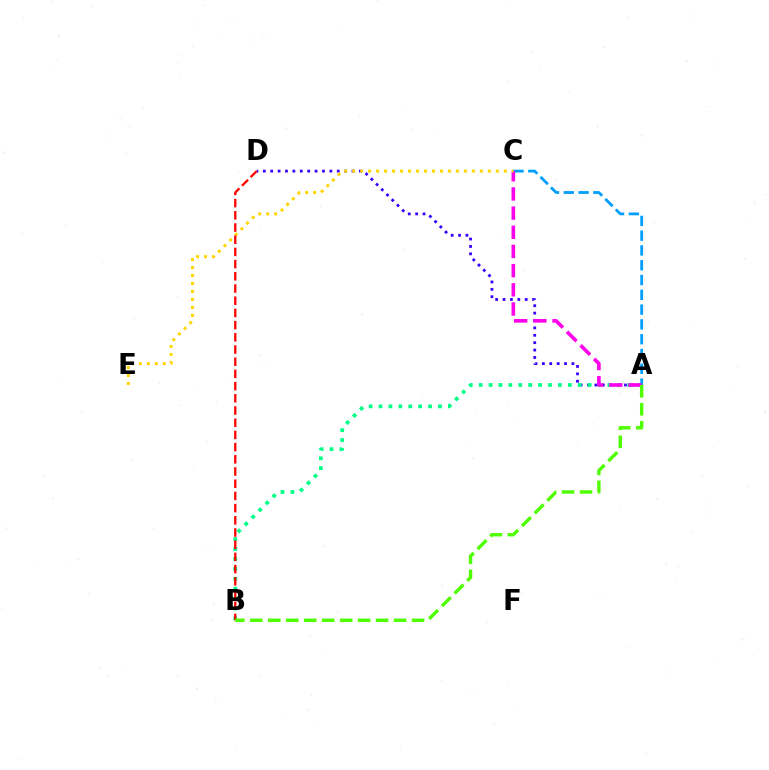{('A', 'D'): [{'color': '#3700ff', 'line_style': 'dotted', 'thickness': 2.01}], ('A', 'B'): [{'color': '#00ff86', 'line_style': 'dotted', 'thickness': 2.69}, {'color': '#4fff00', 'line_style': 'dashed', 'thickness': 2.44}], ('A', 'C'): [{'color': '#009eff', 'line_style': 'dashed', 'thickness': 2.01}, {'color': '#ff00ed', 'line_style': 'dashed', 'thickness': 2.61}], ('C', 'E'): [{'color': '#ffd500', 'line_style': 'dotted', 'thickness': 2.17}], ('B', 'D'): [{'color': '#ff0000', 'line_style': 'dashed', 'thickness': 1.66}]}